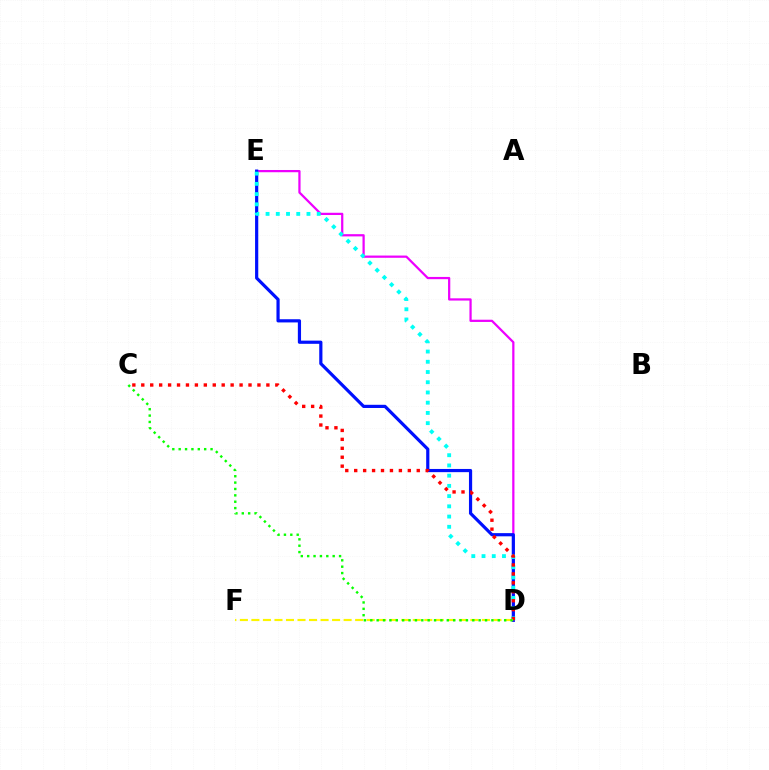{('D', 'E'): [{'color': '#ee00ff', 'line_style': 'solid', 'thickness': 1.61}, {'color': '#0010ff', 'line_style': 'solid', 'thickness': 2.3}, {'color': '#00fff6', 'line_style': 'dotted', 'thickness': 2.78}], ('C', 'D'): [{'color': '#ff0000', 'line_style': 'dotted', 'thickness': 2.43}, {'color': '#08ff00', 'line_style': 'dotted', 'thickness': 1.73}], ('D', 'F'): [{'color': '#fcf500', 'line_style': 'dashed', 'thickness': 1.57}]}